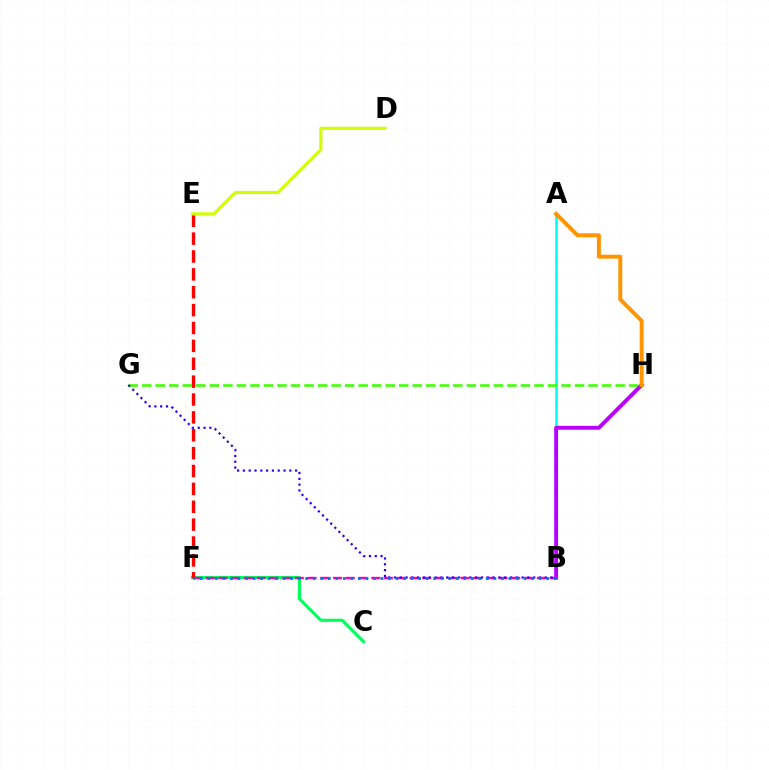{('C', 'F'): [{'color': '#00ff5c', 'line_style': 'solid', 'thickness': 2.24}], ('A', 'B'): [{'color': '#00fff6', 'line_style': 'solid', 'thickness': 1.87}], ('B', 'F'): [{'color': '#ff00ac', 'line_style': 'dashed', 'thickness': 1.73}, {'color': '#0074ff', 'line_style': 'dotted', 'thickness': 2.04}], ('E', 'F'): [{'color': '#ff0000', 'line_style': 'dashed', 'thickness': 2.43}], ('G', 'H'): [{'color': '#3dff00', 'line_style': 'dashed', 'thickness': 1.84}], ('B', 'H'): [{'color': '#b900ff', 'line_style': 'solid', 'thickness': 2.79}], ('D', 'E'): [{'color': '#d1ff00', 'line_style': 'solid', 'thickness': 2.29}], ('B', 'G'): [{'color': '#2500ff', 'line_style': 'dotted', 'thickness': 1.58}], ('A', 'H'): [{'color': '#ff9400', 'line_style': 'solid', 'thickness': 2.85}]}